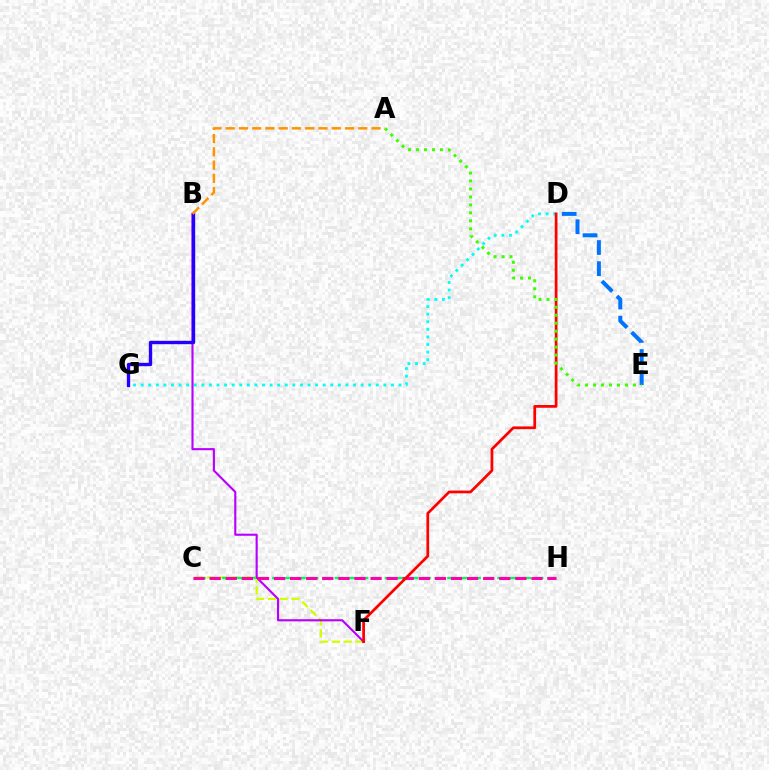{('D', 'G'): [{'color': '#00fff6', 'line_style': 'dotted', 'thickness': 2.06}], ('C', 'F'): [{'color': '#d1ff00', 'line_style': 'dashed', 'thickness': 1.6}], ('B', 'F'): [{'color': '#b900ff', 'line_style': 'solid', 'thickness': 1.53}], ('B', 'G'): [{'color': '#2500ff', 'line_style': 'solid', 'thickness': 2.42}], ('C', 'H'): [{'color': '#00ff5c', 'line_style': 'dashed', 'thickness': 1.7}, {'color': '#ff00ac', 'line_style': 'dashed', 'thickness': 2.19}], ('A', 'B'): [{'color': '#ff9400', 'line_style': 'dashed', 'thickness': 1.8}], ('D', 'F'): [{'color': '#ff0000', 'line_style': 'solid', 'thickness': 1.96}], ('D', 'E'): [{'color': '#0074ff', 'line_style': 'dashed', 'thickness': 2.87}], ('A', 'E'): [{'color': '#3dff00', 'line_style': 'dotted', 'thickness': 2.17}]}